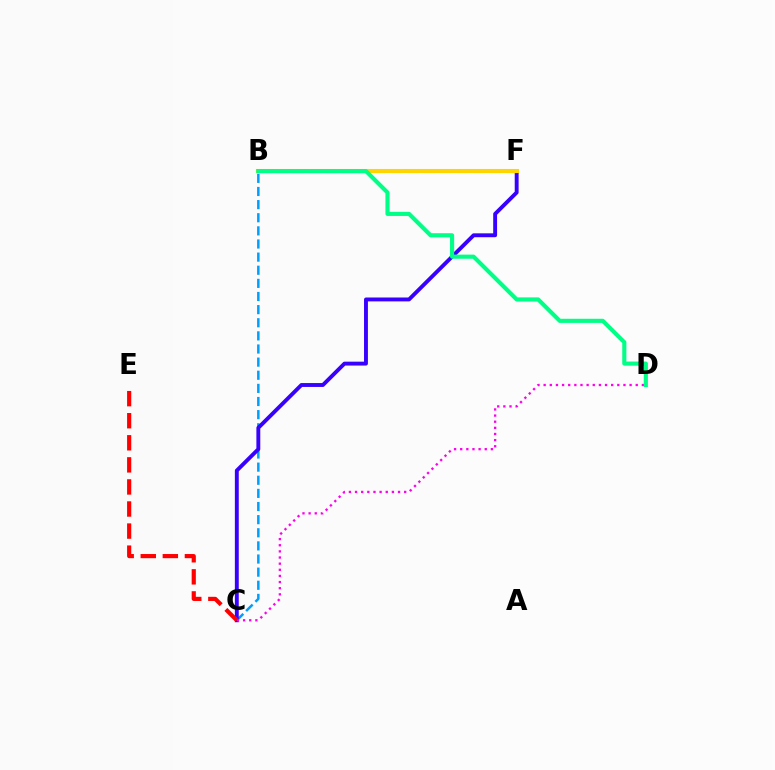{('B', 'C'): [{'color': '#009eff', 'line_style': 'dashed', 'thickness': 1.78}], ('C', 'F'): [{'color': '#3700ff', 'line_style': 'solid', 'thickness': 2.8}], ('C', 'D'): [{'color': '#ff00ed', 'line_style': 'dotted', 'thickness': 1.67}], ('B', 'F'): [{'color': '#4fff00', 'line_style': 'dashed', 'thickness': 2.23}, {'color': '#ffd500', 'line_style': 'solid', 'thickness': 2.94}], ('C', 'E'): [{'color': '#ff0000', 'line_style': 'dashed', 'thickness': 3.0}], ('B', 'D'): [{'color': '#00ff86', 'line_style': 'solid', 'thickness': 2.96}]}